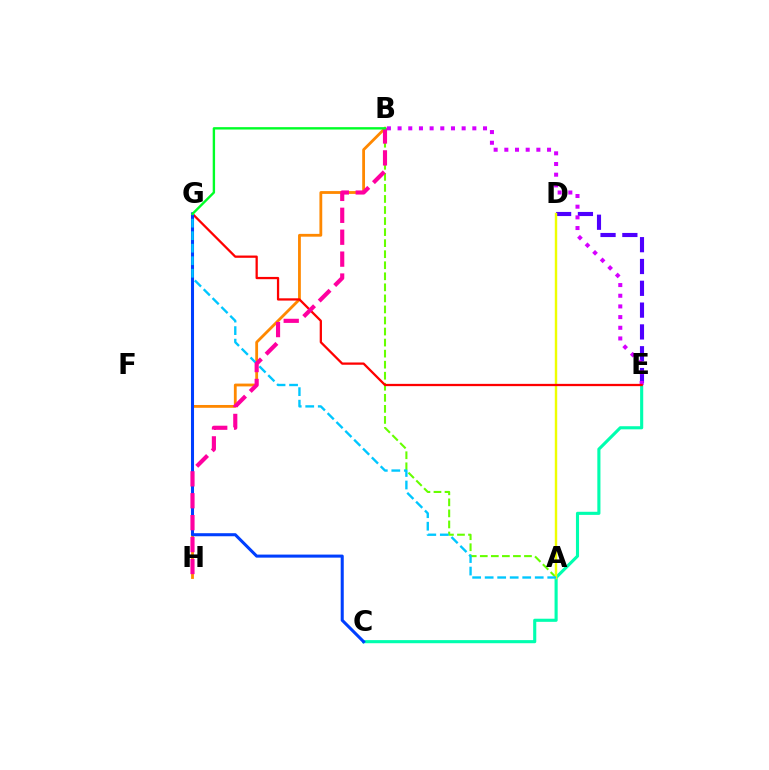{('C', 'E'): [{'color': '#00ffaf', 'line_style': 'solid', 'thickness': 2.24}], ('A', 'B'): [{'color': '#66ff00', 'line_style': 'dashed', 'thickness': 1.5}], ('B', 'H'): [{'color': '#ff8800', 'line_style': 'solid', 'thickness': 2.02}, {'color': '#ff00a0', 'line_style': 'dashed', 'thickness': 2.98}], ('D', 'E'): [{'color': '#4f00ff', 'line_style': 'dashed', 'thickness': 2.96}], ('A', 'D'): [{'color': '#eeff00', 'line_style': 'solid', 'thickness': 1.74}], ('B', 'E'): [{'color': '#d600ff', 'line_style': 'dotted', 'thickness': 2.9}], ('E', 'G'): [{'color': '#ff0000', 'line_style': 'solid', 'thickness': 1.64}], ('C', 'G'): [{'color': '#003fff', 'line_style': 'solid', 'thickness': 2.2}], ('A', 'G'): [{'color': '#00c7ff', 'line_style': 'dashed', 'thickness': 1.7}], ('B', 'G'): [{'color': '#00ff27', 'line_style': 'solid', 'thickness': 1.71}]}